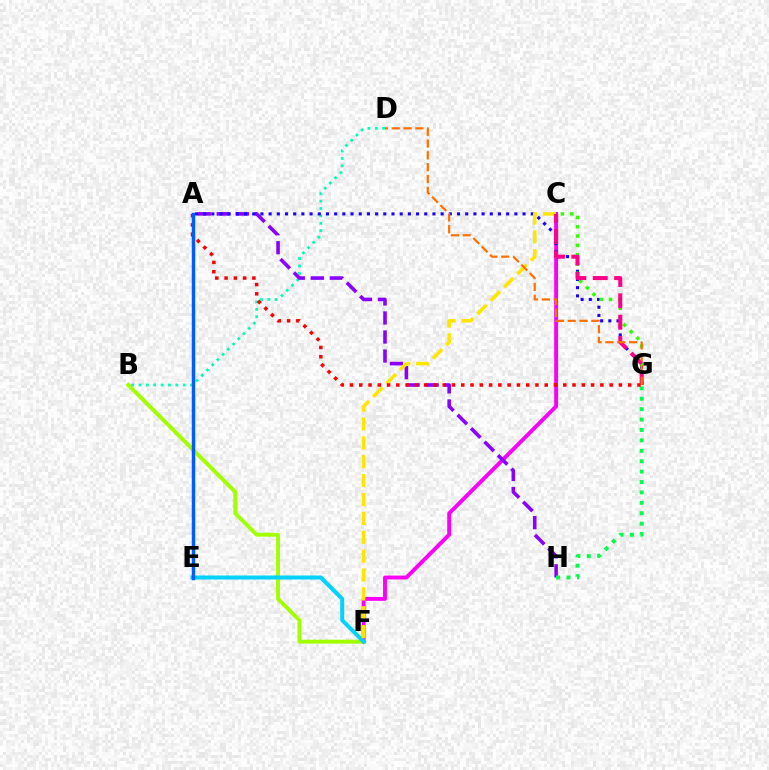{('C', 'F'): [{'color': '#fa00f9', 'line_style': 'solid', 'thickness': 2.8}, {'color': '#ffe600', 'line_style': 'dashed', 'thickness': 2.56}], ('B', 'F'): [{'color': '#a2ff00', 'line_style': 'solid', 'thickness': 2.81}], ('E', 'F'): [{'color': '#00d3ff', 'line_style': 'solid', 'thickness': 2.9}], ('B', 'D'): [{'color': '#00ffbb', 'line_style': 'dotted', 'thickness': 2.0}], ('A', 'H'): [{'color': '#8a00ff', 'line_style': 'dashed', 'thickness': 2.58}], ('A', 'G'): [{'color': '#1900ff', 'line_style': 'dotted', 'thickness': 2.23}, {'color': '#ff0000', 'line_style': 'dotted', 'thickness': 2.52}], ('C', 'G'): [{'color': '#31ff00', 'line_style': 'dotted', 'thickness': 2.53}, {'color': '#ff0088', 'line_style': 'dashed', 'thickness': 2.91}], ('G', 'H'): [{'color': '#00ff45', 'line_style': 'dotted', 'thickness': 2.83}], ('A', 'E'): [{'color': '#005dff', 'line_style': 'solid', 'thickness': 2.5}], ('D', 'G'): [{'color': '#ff7000', 'line_style': 'dashed', 'thickness': 1.61}]}